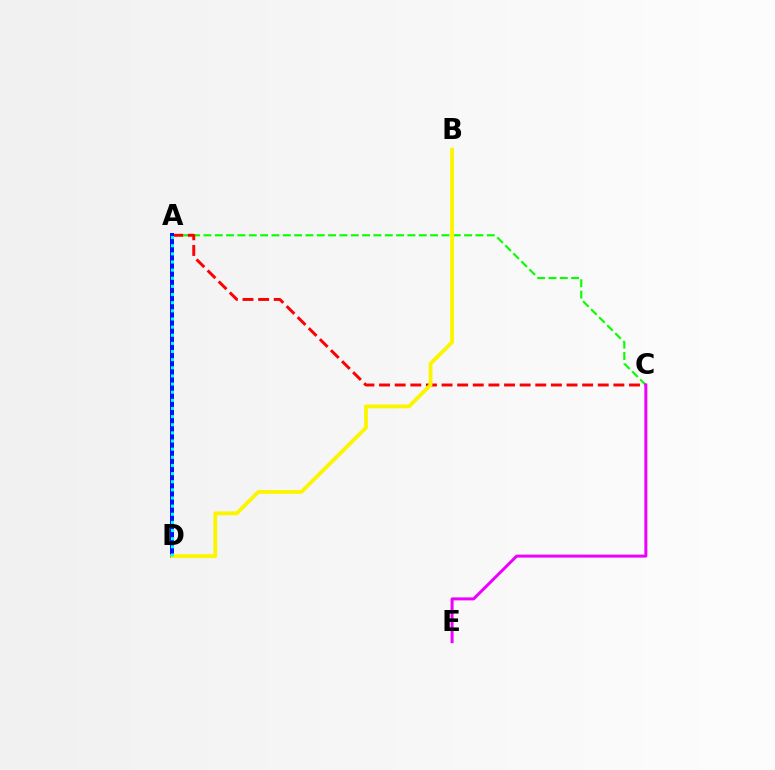{('A', 'C'): [{'color': '#08ff00', 'line_style': 'dashed', 'thickness': 1.54}, {'color': '#ff0000', 'line_style': 'dashed', 'thickness': 2.12}], ('C', 'E'): [{'color': '#ee00ff', 'line_style': 'solid', 'thickness': 2.15}], ('A', 'D'): [{'color': '#0010ff', 'line_style': 'solid', 'thickness': 2.87}, {'color': '#00fff6', 'line_style': 'dotted', 'thickness': 2.21}], ('B', 'D'): [{'color': '#fcf500', 'line_style': 'solid', 'thickness': 2.75}]}